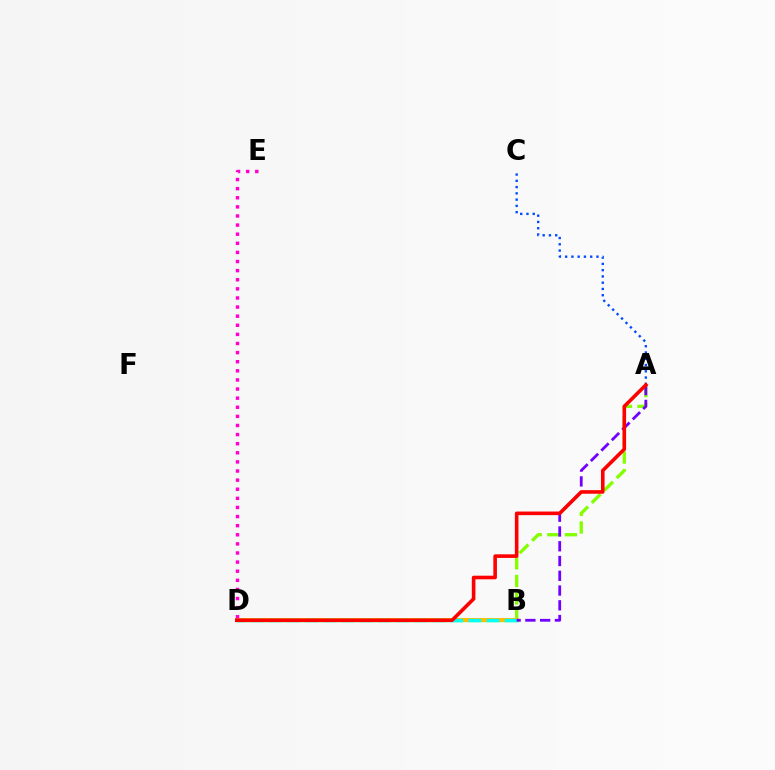{('A', 'B'): [{'color': '#84ff00', 'line_style': 'dashed', 'thickness': 2.39}, {'color': '#7200ff', 'line_style': 'dashed', 'thickness': 2.01}], ('A', 'C'): [{'color': '#004bff', 'line_style': 'dotted', 'thickness': 1.7}], ('B', 'D'): [{'color': '#00ff39', 'line_style': 'solid', 'thickness': 2.38}, {'color': '#ffbd00', 'line_style': 'solid', 'thickness': 2.85}, {'color': '#00fff6', 'line_style': 'dashed', 'thickness': 2.46}], ('D', 'E'): [{'color': '#ff00cf', 'line_style': 'dotted', 'thickness': 2.47}], ('A', 'D'): [{'color': '#ff0000', 'line_style': 'solid', 'thickness': 2.59}]}